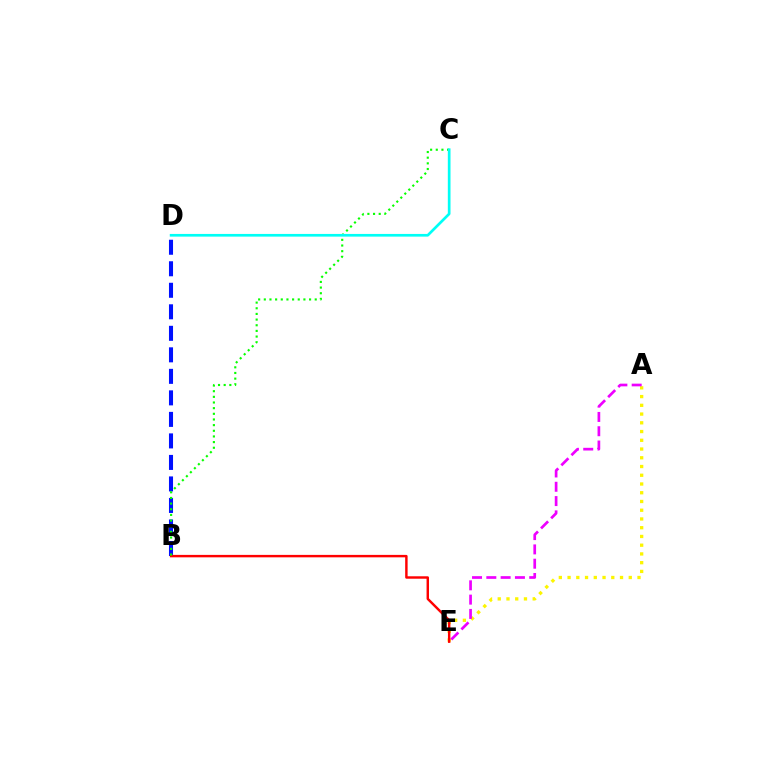{('B', 'D'): [{'color': '#0010ff', 'line_style': 'dashed', 'thickness': 2.92}], ('A', 'E'): [{'color': '#fcf500', 'line_style': 'dotted', 'thickness': 2.38}, {'color': '#ee00ff', 'line_style': 'dashed', 'thickness': 1.94}], ('B', 'E'): [{'color': '#ff0000', 'line_style': 'solid', 'thickness': 1.76}], ('B', 'C'): [{'color': '#08ff00', 'line_style': 'dotted', 'thickness': 1.54}], ('C', 'D'): [{'color': '#00fff6', 'line_style': 'solid', 'thickness': 1.94}]}